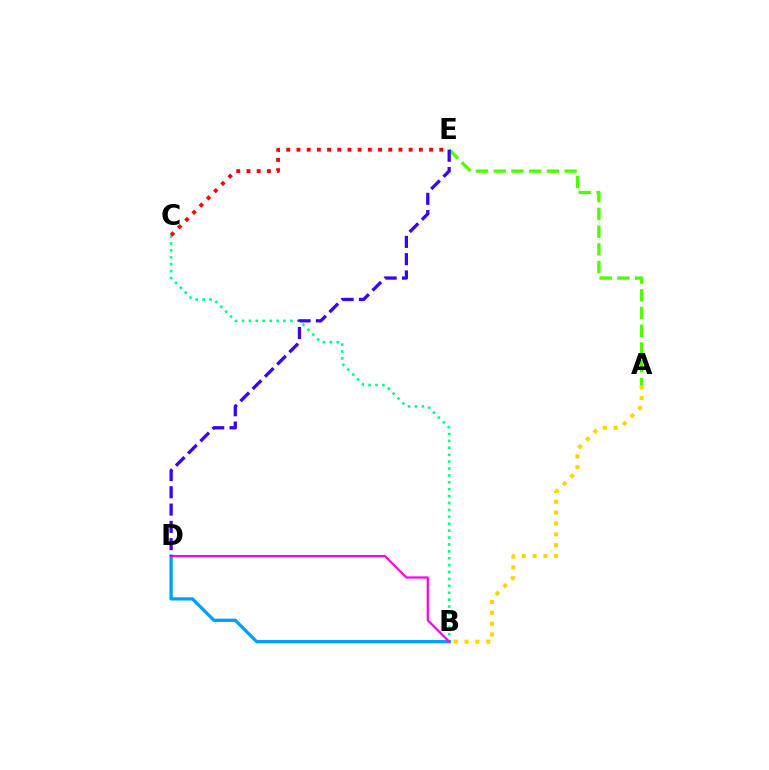{('B', 'C'): [{'color': '#00ff86', 'line_style': 'dotted', 'thickness': 1.88}], ('C', 'E'): [{'color': '#ff0000', 'line_style': 'dotted', 'thickness': 2.77}], ('B', 'D'): [{'color': '#009eff', 'line_style': 'solid', 'thickness': 2.34}, {'color': '#ff00ed', 'line_style': 'solid', 'thickness': 1.6}], ('A', 'E'): [{'color': '#4fff00', 'line_style': 'dashed', 'thickness': 2.41}], ('A', 'B'): [{'color': '#ffd500', 'line_style': 'dotted', 'thickness': 2.95}], ('D', 'E'): [{'color': '#3700ff', 'line_style': 'dashed', 'thickness': 2.35}]}